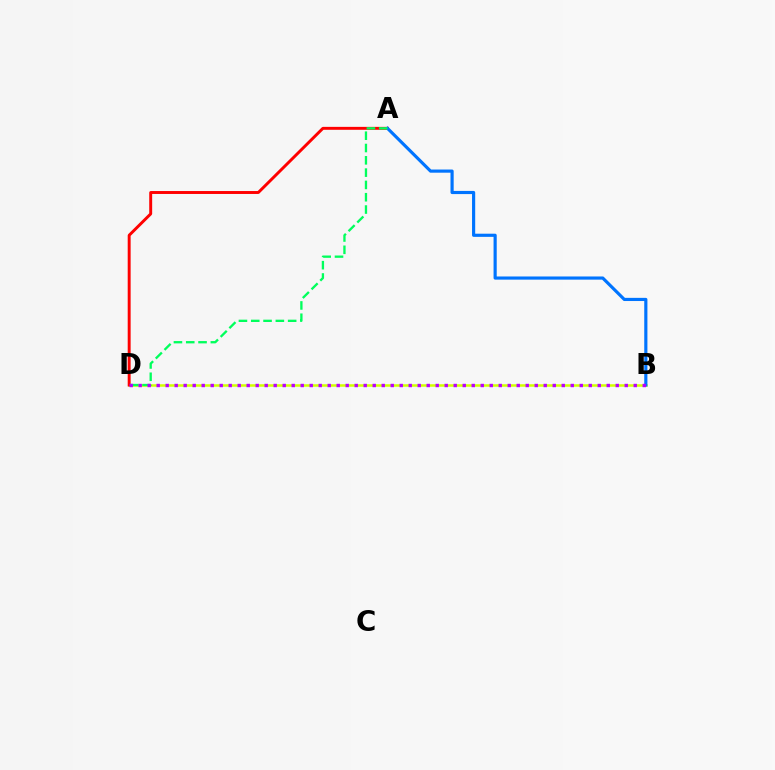{('B', 'D'): [{'color': '#d1ff00', 'line_style': 'solid', 'thickness': 1.8}, {'color': '#b900ff', 'line_style': 'dotted', 'thickness': 2.45}], ('A', 'D'): [{'color': '#ff0000', 'line_style': 'solid', 'thickness': 2.11}, {'color': '#00ff5c', 'line_style': 'dashed', 'thickness': 1.67}], ('A', 'B'): [{'color': '#0074ff', 'line_style': 'solid', 'thickness': 2.27}]}